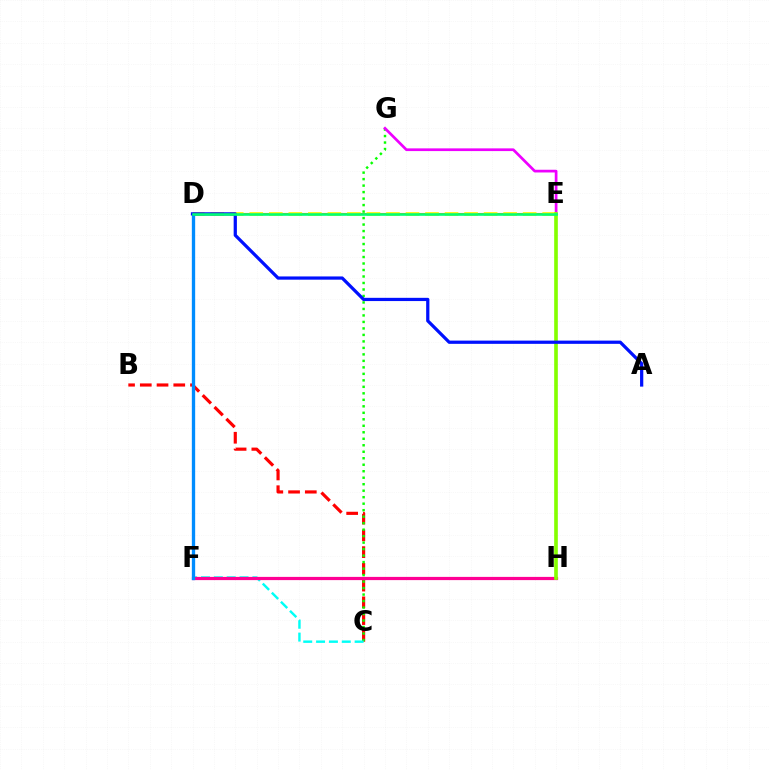{('D', 'E'): [{'color': '#ff7c00', 'line_style': 'solid', 'thickness': 1.52}, {'color': '#fcf500', 'line_style': 'dashed', 'thickness': 2.65}, {'color': '#00ff74', 'line_style': 'solid', 'thickness': 1.87}], ('B', 'C'): [{'color': '#ff0000', 'line_style': 'dashed', 'thickness': 2.27}], ('C', 'G'): [{'color': '#08ff00', 'line_style': 'dotted', 'thickness': 1.76}], ('C', 'F'): [{'color': '#00fff6', 'line_style': 'dashed', 'thickness': 1.75}], ('E', 'G'): [{'color': '#ee00ff', 'line_style': 'solid', 'thickness': 1.95}], ('D', 'F'): [{'color': '#7200ff', 'line_style': 'solid', 'thickness': 2.14}, {'color': '#008cff', 'line_style': 'solid', 'thickness': 2.4}], ('F', 'H'): [{'color': '#ff0094', 'line_style': 'solid', 'thickness': 2.31}], ('E', 'H'): [{'color': '#84ff00', 'line_style': 'solid', 'thickness': 2.62}], ('A', 'D'): [{'color': '#0010ff', 'line_style': 'solid', 'thickness': 2.33}]}